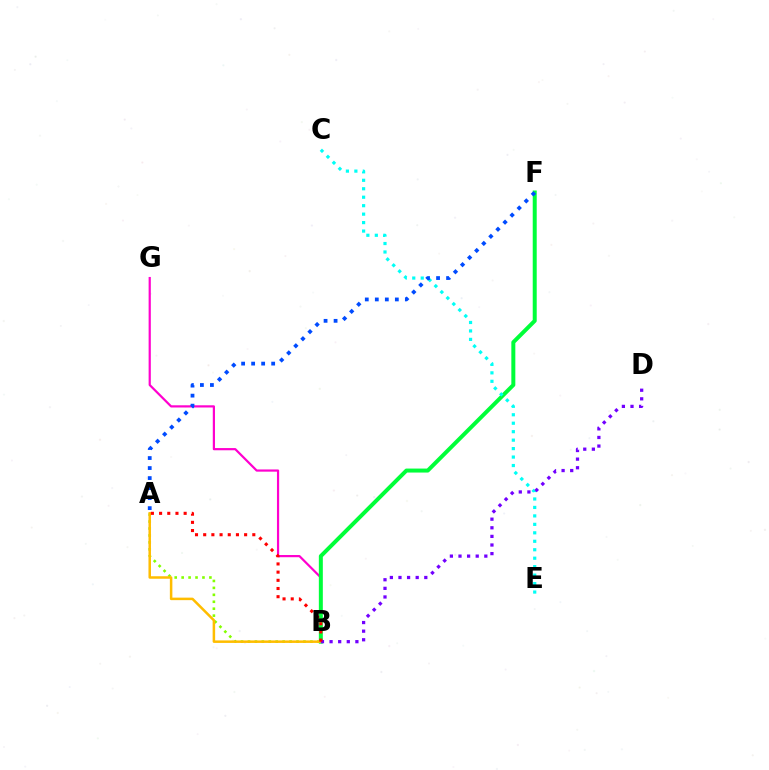{('B', 'G'): [{'color': '#ff00cf', 'line_style': 'solid', 'thickness': 1.59}], ('A', 'B'): [{'color': '#84ff00', 'line_style': 'dotted', 'thickness': 1.89}, {'color': '#ffbd00', 'line_style': 'solid', 'thickness': 1.81}, {'color': '#ff0000', 'line_style': 'dotted', 'thickness': 2.22}], ('B', 'F'): [{'color': '#00ff39', 'line_style': 'solid', 'thickness': 2.87}], ('C', 'E'): [{'color': '#00fff6', 'line_style': 'dotted', 'thickness': 2.3}], ('A', 'F'): [{'color': '#004bff', 'line_style': 'dotted', 'thickness': 2.72}], ('B', 'D'): [{'color': '#7200ff', 'line_style': 'dotted', 'thickness': 2.34}]}